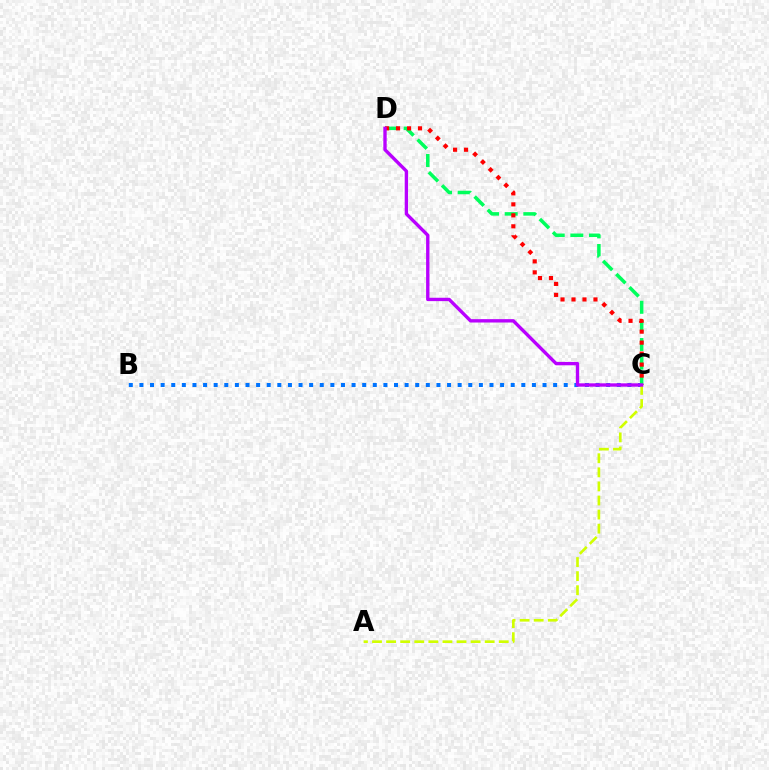{('B', 'C'): [{'color': '#0074ff', 'line_style': 'dotted', 'thickness': 2.88}], ('A', 'C'): [{'color': '#d1ff00', 'line_style': 'dashed', 'thickness': 1.91}], ('C', 'D'): [{'color': '#00ff5c', 'line_style': 'dashed', 'thickness': 2.53}, {'color': '#ff0000', 'line_style': 'dotted', 'thickness': 2.98}, {'color': '#b900ff', 'line_style': 'solid', 'thickness': 2.42}]}